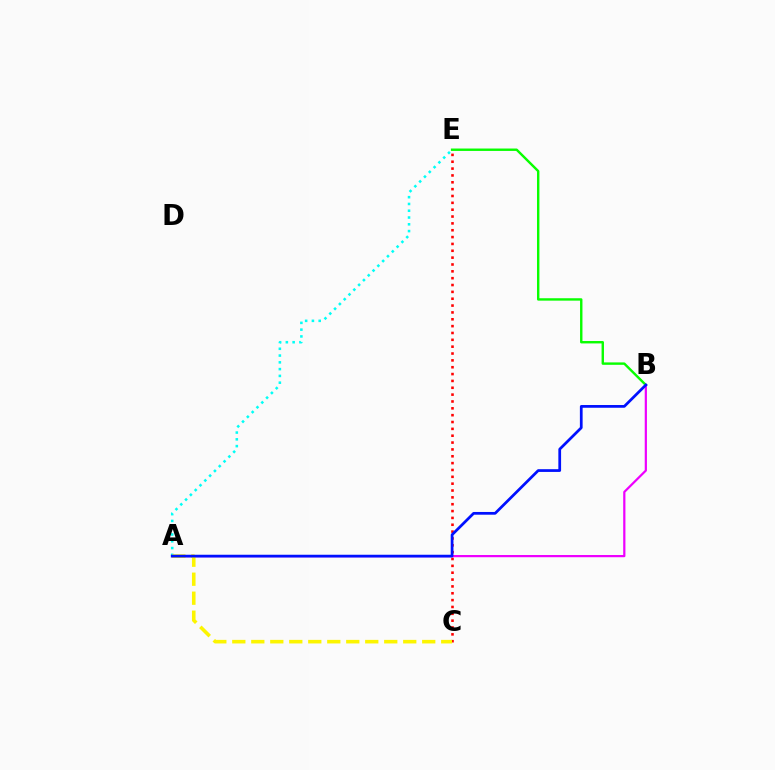{('B', 'E'): [{'color': '#08ff00', 'line_style': 'solid', 'thickness': 1.73}], ('A', 'B'): [{'color': '#ee00ff', 'line_style': 'solid', 'thickness': 1.59}, {'color': '#0010ff', 'line_style': 'solid', 'thickness': 1.97}], ('C', 'E'): [{'color': '#ff0000', 'line_style': 'dotted', 'thickness': 1.86}], ('A', 'E'): [{'color': '#00fff6', 'line_style': 'dotted', 'thickness': 1.84}], ('A', 'C'): [{'color': '#fcf500', 'line_style': 'dashed', 'thickness': 2.58}]}